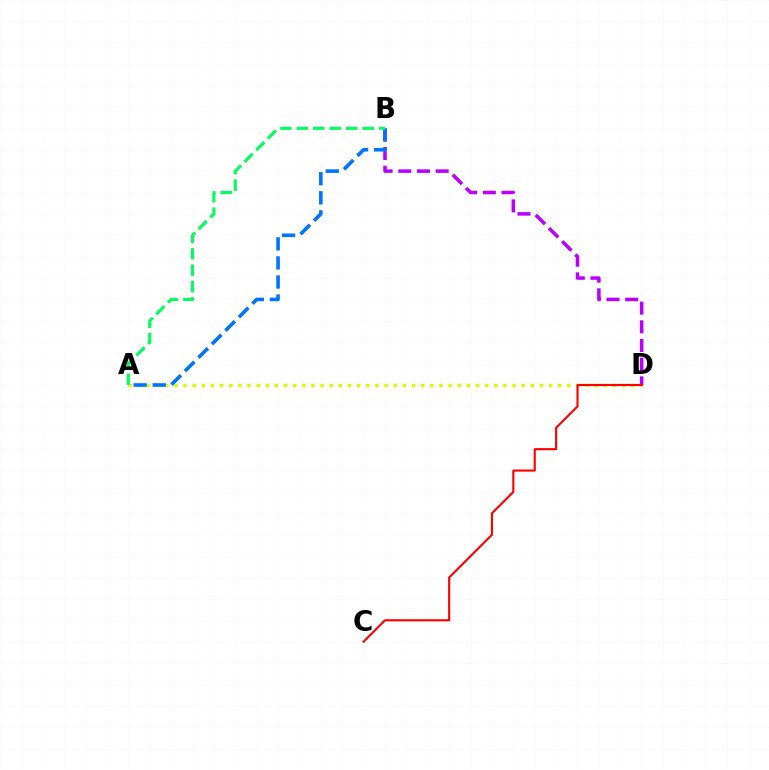{('A', 'D'): [{'color': '#d1ff00', 'line_style': 'dotted', 'thickness': 2.48}], ('B', 'D'): [{'color': '#b900ff', 'line_style': 'dashed', 'thickness': 2.54}], ('C', 'D'): [{'color': '#ff0000', 'line_style': 'solid', 'thickness': 1.53}], ('A', 'B'): [{'color': '#0074ff', 'line_style': 'dashed', 'thickness': 2.59}, {'color': '#00ff5c', 'line_style': 'dashed', 'thickness': 2.24}]}